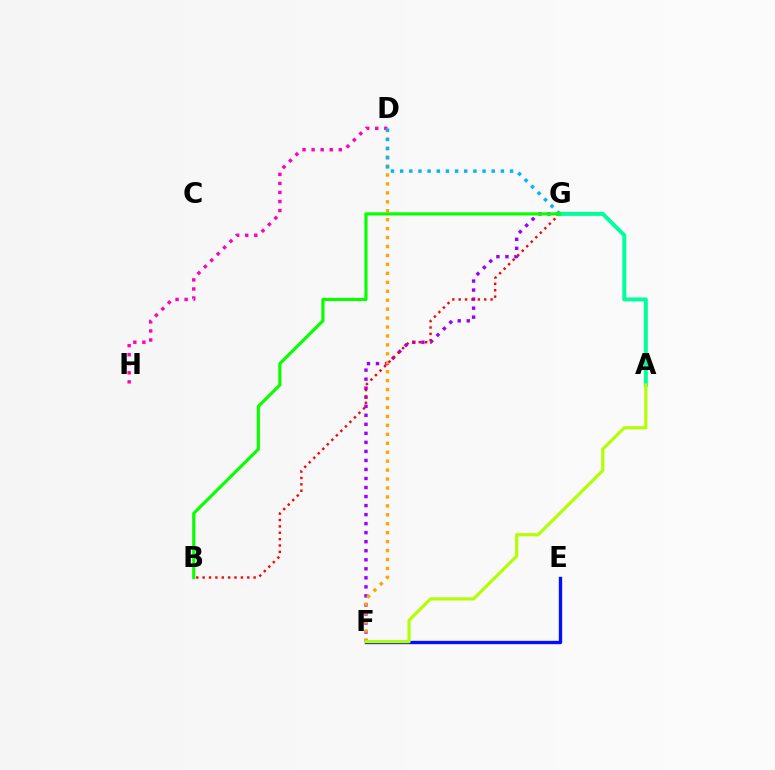{('F', 'G'): [{'color': '#9b00ff', 'line_style': 'dotted', 'thickness': 2.45}], ('D', 'H'): [{'color': '#ff00bd', 'line_style': 'dotted', 'thickness': 2.46}], ('D', 'F'): [{'color': '#ffa500', 'line_style': 'dotted', 'thickness': 2.43}], ('D', 'G'): [{'color': '#00b5ff', 'line_style': 'dotted', 'thickness': 2.49}], ('B', 'G'): [{'color': '#ff0000', 'line_style': 'dotted', 'thickness': 1.73}, {'color': '#08ff00', 'line_style': 'solid', 'thickness': 2.27}], ('E', 'F'): [{'color': '#0010ff', 'line_style': 'solid', 'thickness': 2.41}], ('A', 'G'): [{'color': '#00ff9d', 'line_style': 'solid', 'thickness': 2.87}], ('A', 'F'): [{'color': '#b3ff00', 'line_style': 'solid', 'thickness': 2.26}]}